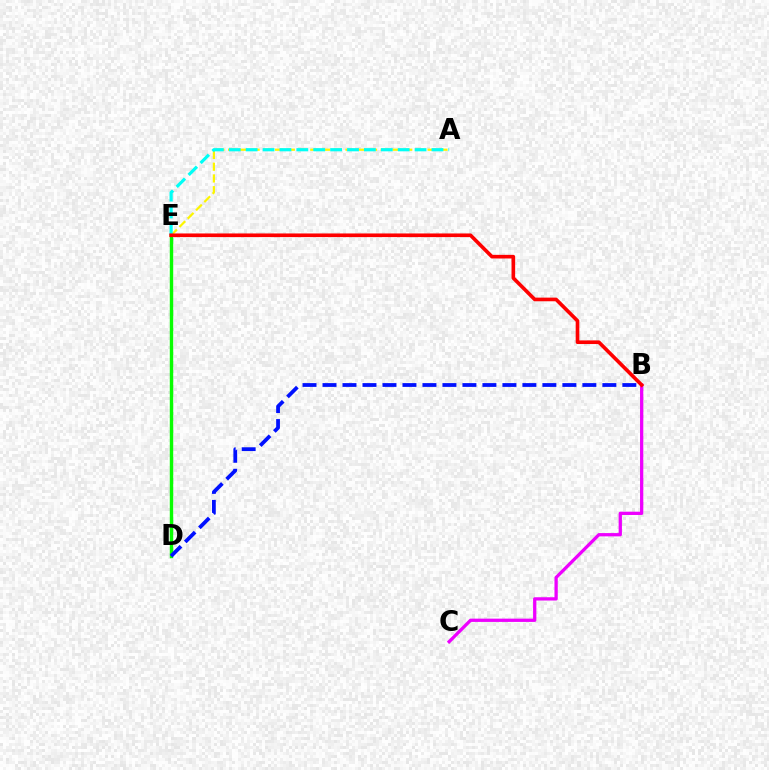{('B', 'C'): [{'color': '#ee00ff', 'line_style': 'solid', 'thickness': 2.36}], ('D', 'E'): [{'color': '#08ff00', 'line_style': 'solid', 'thickness': 2.46}], ('A', 'E'): [{'color': '#fcf500', 'line_style': 'dashed', 'thickness': 1.59}, {'color': '#00fff6', 'line_style': 'dashed', 'thickness': 2.29}], ('B', 'E'): [{'color': '#ff0000', 'line_style': 'solid', 'thickness': 2.62}], ('B', 'D'): [{'color': '#0010ff', 'line_style': 'dashed', 'thickness': 2.72}]}